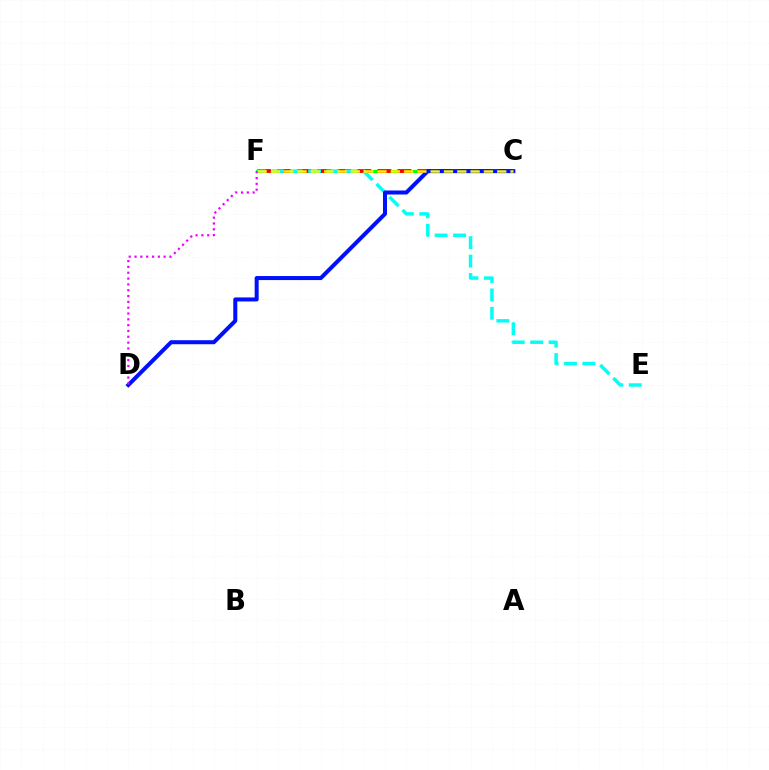{('C', 'F'): [{'color': '#08ff00', 'line_style': 'solid', 'thickness': 2.19}, {'color': '#ff0000', 'line_style': 'dashed', 'thickness': 2.73}, {'color': '#fcf500', 'line_style': 'dashed', 'thickness': 1.81}], ('E', 'F'): [{'color': '#00fff6', 'line_style': 'dashed', 'thickness': 2.5}], ('C', 'D'): [{'color': '#0010ff', 'line_style': 'solid', 'thickness': 2.9}], ('D', 'F'): [{'color': '#ee00ff', 'line_style': 'dotted', 'thickness': 1.58}]}